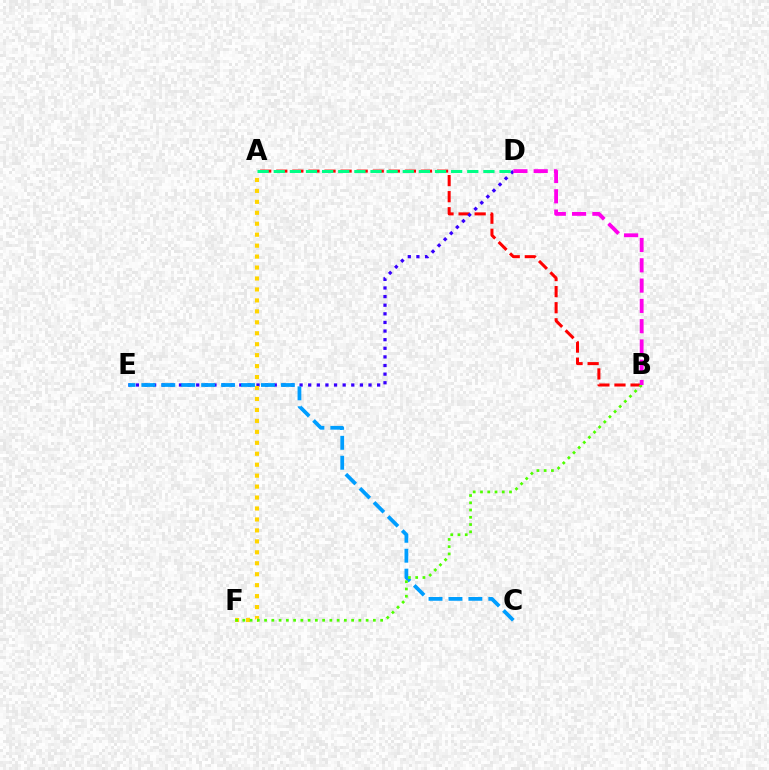{('A', 'B'): [{'color': '#ff0000', 'line_style': 'dashed', 'thickness': 2.18}], ('D', 'E'): [{'color': '#3700ff', 'line_style': 'dotted', 'thickness': 2.34}], ('A', 'D'): [{'color': '#00ff86', 'line_style': 'dashed', 'thickness': 2.19}], ('C', 'E'): [{'color': '#009eff', 'line_style': 'dashed', 'thickness': 2.71}], ('A', 'F'): [{'color': '#ffd500', 'line_style': 'dotted', 'thickness': 2.98}], ('B', 'F'): [{'color': '#4fff00', 'line_style': 'dotted', 'thickness': 1.97}], ('B', 'D'): [{'color': '#ff00ed', 'line_style': 'dashed', 'thickness': 2.76}]}